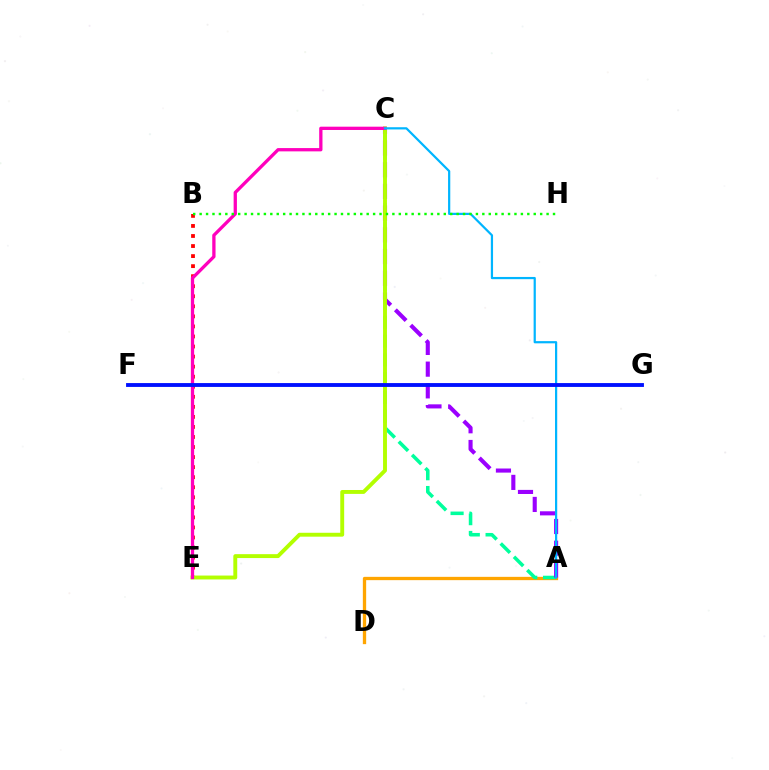{('A', 'D'): [{'color': '#ffa500', 'line_style': 'solid', 'thickness': 2.38}], ('B', 'E'): [{'color': '#ff0000', 'line_style': 'dotted', 'thickness': 2.73}], ('A', 'C'): [{'color': '#00ff9d', 'line_style': 'dashed', 'thickness': 2.55}, {'color': '#9b00ff', 'line_style': 'dashed', 'thickness': 2.95}, {'color': '#00b5ff', 'line_style': 'solid', 'thickness': 1.59}], ('C', 'E'): [{'color': '#b3ff00', 'line_style': 'solid', 'thickness': 2.81}, {'color': '#ff00bd', 'line_style': 'solid', 'thickness': 2.37}], ('B', 'H'): [{'color': '#08ff00', 'line_style': 'dotted', 'thickness': 1.75}], ('F', 'G'): [{'color': '#0010ff', 'line_style': 'solid', 'thickness': 2.77}]}